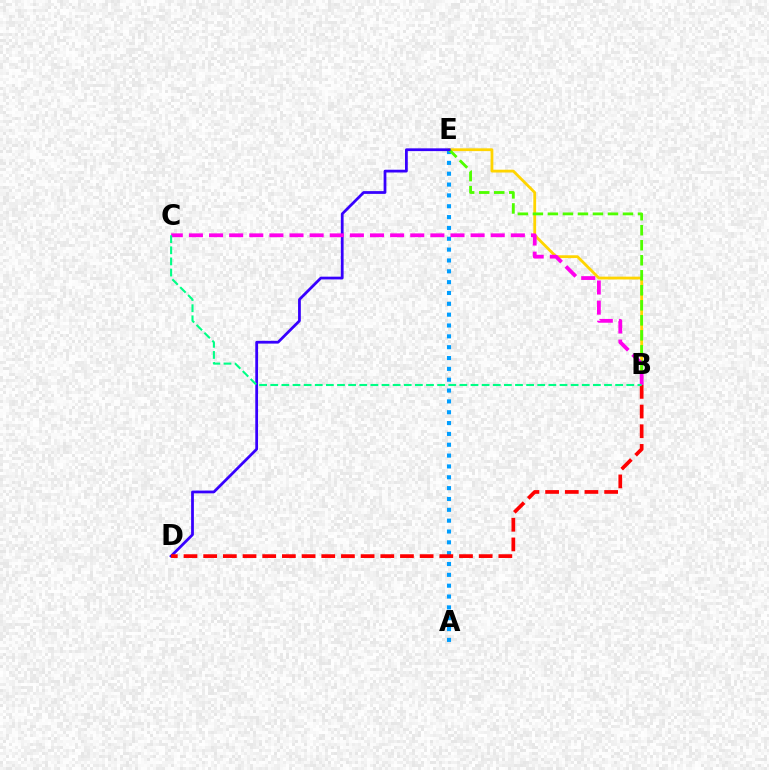{('A', 'E'): [{'color': '#009eff', 'line_style': 'dotted', 'thickness': 2.95}], ('B', 'E'): [{'color': '#ffd500', 'line_style': 'solid', 'thickness': 2.02}, {'color': '#4fff00', 'line_style': 'dashed', 'thickness': 2.04}], ('D', 'E'): [{'color': '#3700ff', 'line_style': 'solid', 'thickness': 1.99}], ('B', 'C'): [{'color': '#ff00ed', 'line_style': 'dashed', 'thickness': 2.73}, {'color': '#00ff86', 'line_style': 'dashed', 'thickness': 1.51}], ('B', 'D'): [{'color': '#ff0000', 'line_style': 'dashed', 'thickness': 2.67}]}